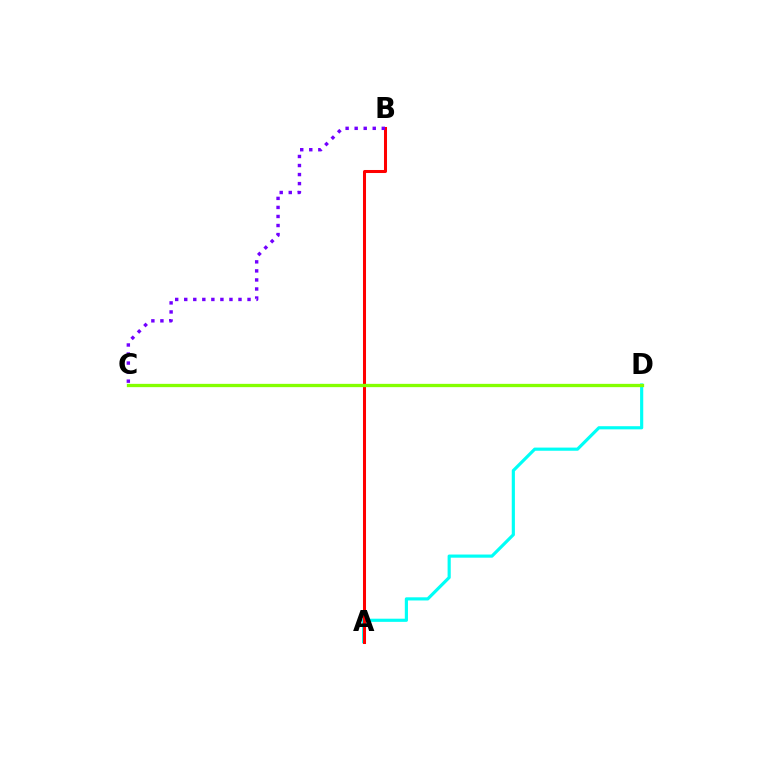{('A', 'D'): [{'color': '#00fff6', 'line_style': 'solid', 'thickness': 2.27}], ('A', 'B'): [{'color': '#ff0000', 'line_style': 'solid', 'thickness': 2.18}], ('C', 'D'): [{'color': '#84ff00', 'line_style': 'solid', 'thickness': 2.38}], ('B', 'C'): [{'color': '#7200ff', 'line_style': 'dotted', 'thickness': 2.46}]}